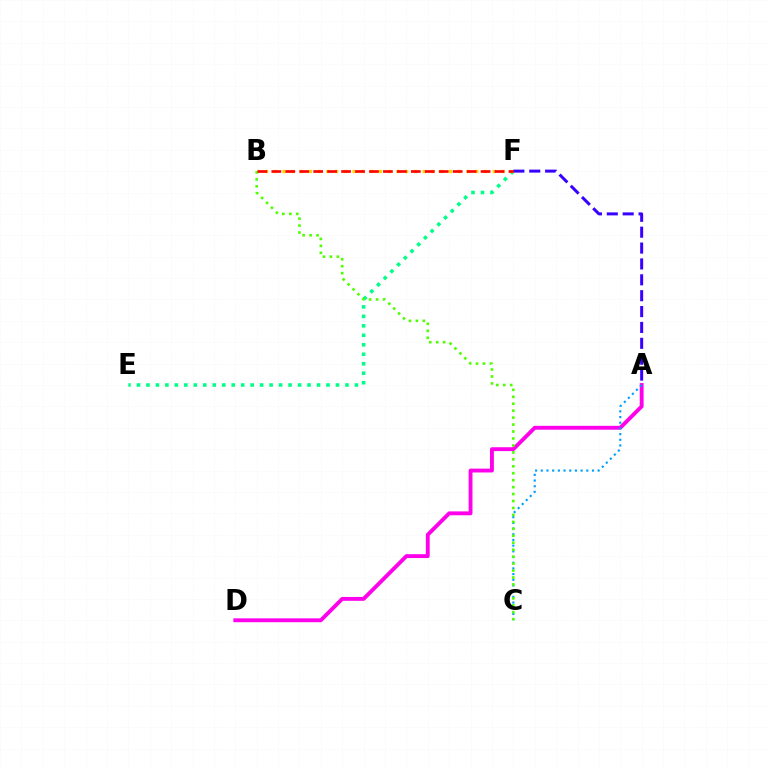{('A', 'D'): [{'color': '#ff00ed', 'line_style': 'solid', 'thickness': 2.78}], ('A', 'C'): [{'color': '#009eff', 'line_style': 'dotted', 'thickness': 1.55}], ('E', 'F'): [{'color': '#00ff86', 'line_style': 'dotted', 'thickness': 2.58}], ('B', 'F'): [{'color': '#ffd500', 'line_style': 'dotted', 'thickness': 2.38}, {'color': '#ff0000', 'line_style': 'dashed', 'thickness': 1.9}], ('B', 'C'): [{'color': '#4fff00', 'line_style': 'dotted', 'thickness': 1.89}], ('A', 'F'): [{'color': '#3700ff', 'line_style': 'dashed', 'thickness': 2.16}]}